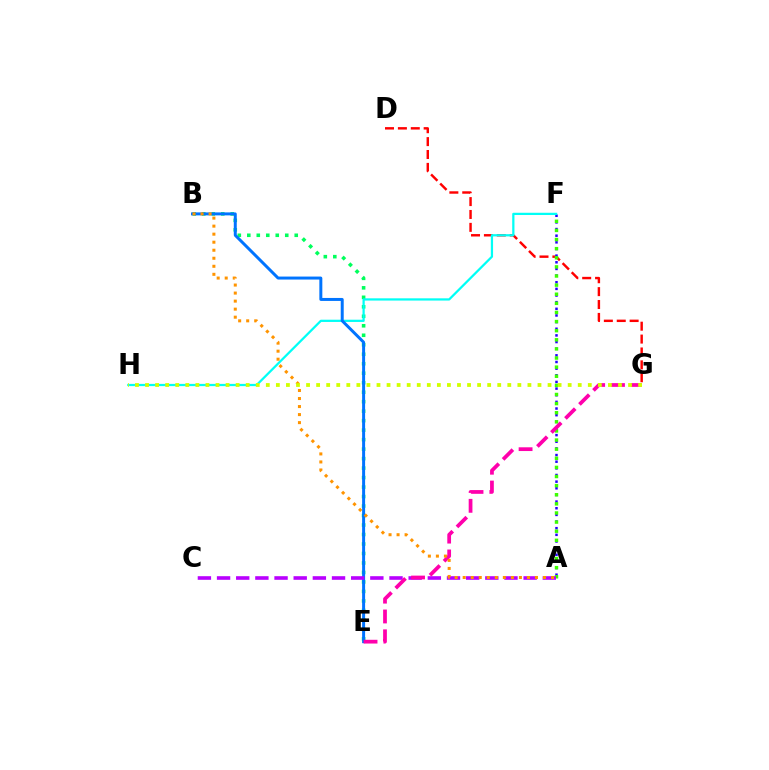{('B', 'E'): [{'color': '#00ff5c', 'line_style': 'dotted', 'thickness': 2.58}, {'color': '#0074ff', 'line_style': 'solid', 'thickness': 2.14}], ('D', 'G'): [{'color': '#ff0000', 'line_style': 'dashed', 'thickness': 1.75}], ('A', 'F'): [{'color': '#2500ff', 'line_style': 'dotted', 'thickness': 1.81}, {'color': '#3dff00', 'line_style': 'dotted', 'thickness': 2.48}], ('F', 'H'): [{'color': '#00fff6', 'line_style': 'solid', 'thickness': 1.62}], ('A', 'C'): [{'color': '#b900ff', 'line_style': 'dashed', 'thickness': 2.6}], ('E', 'G'): [{'color': '#ff00ac', 'line_style': 'dashed', 'thickness': 2.69}], ('A', 'B'): [{'color': '#ff9400', 'line_style': 'dotted', 'thickness': 2.18}], ('G', 'H'): [{'color': '#d1ff00', 'line_style': 'dotted', 'thickness': 2.73}]}